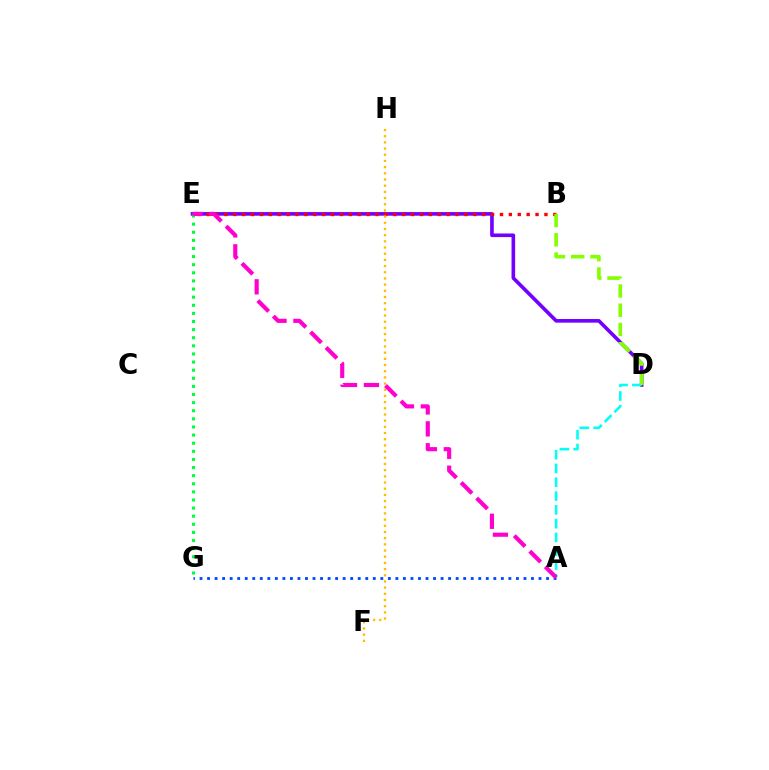{('D', 'E'): [{'color': '#7200ff', 'line_style': 'solid', 'thickness': 2.61}], ('B', 'E'): [{'color': '#ff0000', 'line_style': 'dotted', 'thickness': 2.42}], ('A', 'G'): [{'color': '#004bff', 'line_style': 'dotted', 'thickness': 2.05}], ('F', 'H'): [{'color': '#ffbd00', 'line_style': 'dotted', 'thickness': 1.68}], ('E', 'G'): [{'color': '#00ff39', 'line_style': 'dotted', 'thickness': 2.2}], ('A', 'D'): [{'color': '#00fff6', 'line_style': 'dashed', 'thickness': 1.87}], ('B', 'D'): [{'color': '#84ff00', 'line_style': 'dashed', 'thickness': 2.61}], ('A', 'E'): [{'color': '#ff00cf', 'line_style': 'dashed', 'thickness': 2.98}]}